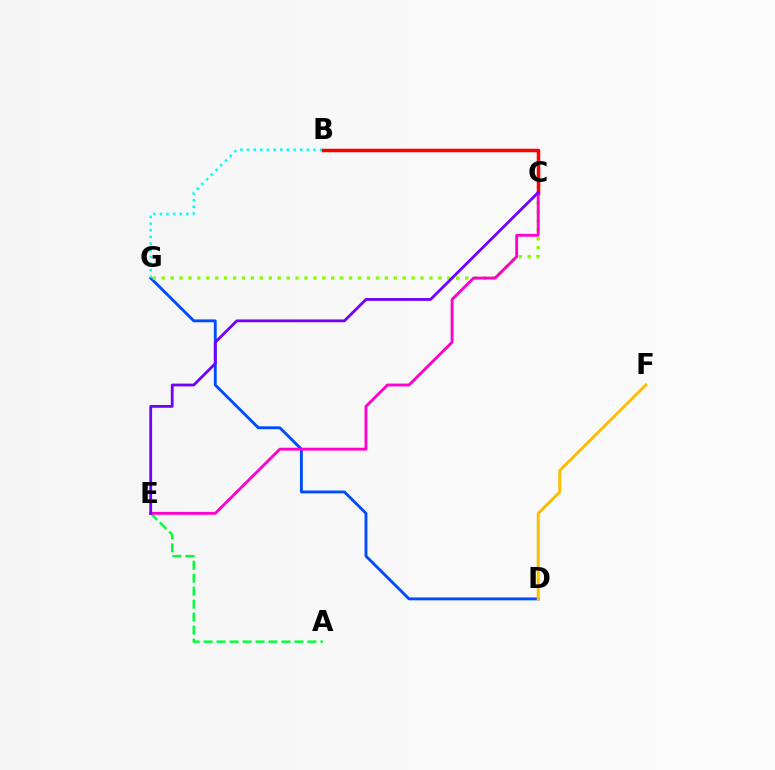{('D', 'G'): [{'color': '#004bff', 'line_style': 'solid', 'thickness': 2.06}], ('B', 'G'): [{'color': '#00fff6', 'line_style': 'dotted', 'thickness': 1.81}], ('A', 'E'): [{'color': '#00ff39', 'line_style': 'dashed', 'thickness': 1.76}], ('C', 'G'): [{'color': '#84ff00', 'line_style': 'dotted', 'thickness': 2.43}], ('B', 'C'): [{'color': '#ff0000', 'line_style': 'solid', 'thickness': 2.52}], ('C', 'E'): [{'color': '#ff00cf', 'line_style': 'solid', 'thickness': 2.06}, {'color': '#7200ff', 'line_style': 'solid', 'thickness': 2.01}], ('D', 'F'): [{'color': '#ffbd00', 'line_style': 'solid', 'thickness': 2.09}]}